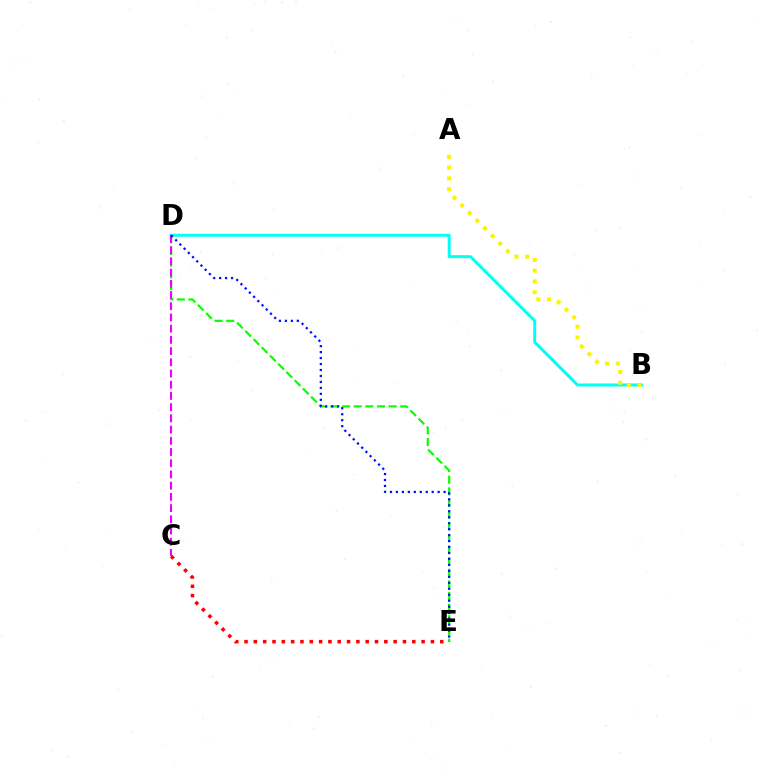{('B', 'D'): [{'color': '#00fff6', 'line_style': 'solid', 'thickness': 2.15}], ('A', 'B'): [{'color': '#fcf500', 'line_style': 'dotted', 'thickness': 2.93}], ('D', 'E'): [{'color': '#08ff00', 'line_style': 'dashed', 'thickness': 1.58}, {'color': '#0010ff', 'line_style': 'dotted', 'thickness': 1.62}], ('C', 'E'): [{'color': '#ff0000', 'line_style': 'dotted', 'thickness': 2.53}], ('C', 'D'): [{'color': '#ee00ff', 'line_style': 'dashed', 'thickness': 1.52}]}